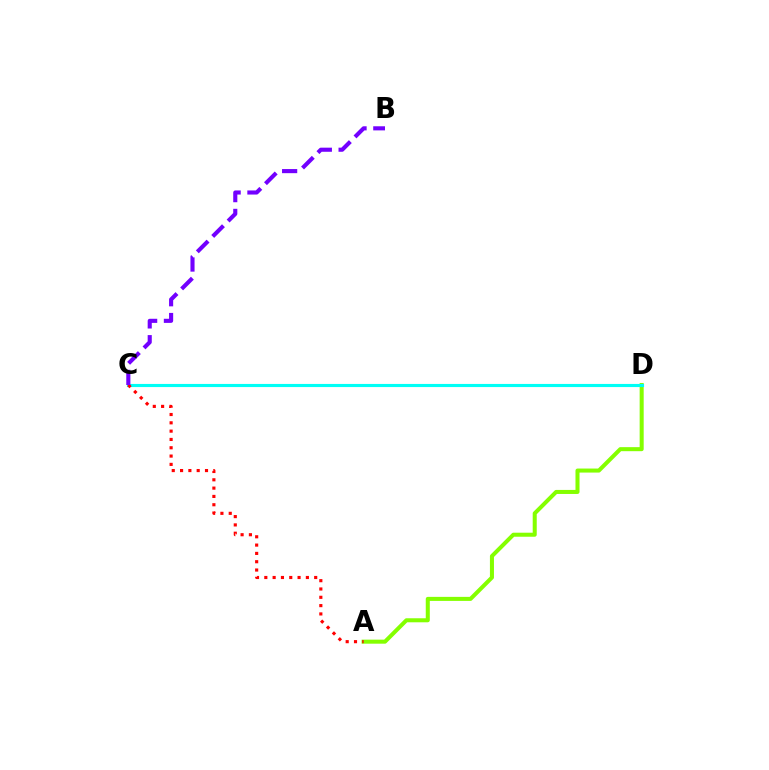{('A', 'D'): [{'color': '#84ff00', 'line_style': 'solid', 'thickness': 2.91}], ('C', 'D'): [{'color': '#00fff6', 'line_style': 'solid', 'thickness': 2.26}], ('A', 'C'): [{'color': '#ff0000', 'line_style': 'dotted', 'thickness': 2.26}], ('B', 'C'): [{'color': '#7200ff', 'line_style': 'dashed', 'thickness': 2.96}]}